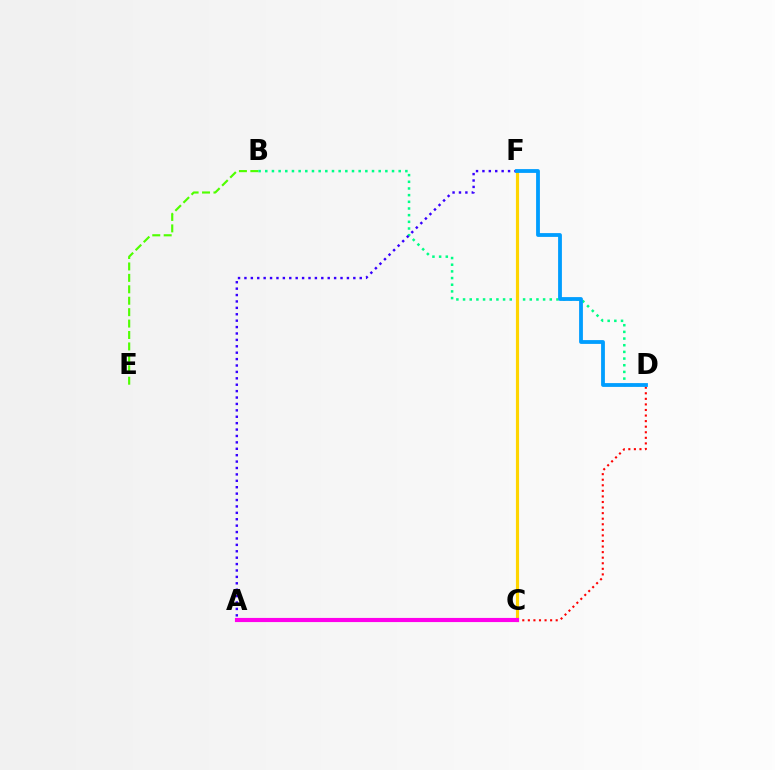{('B', 'D'): [{'color': '#00ff86', 'line_style': 'dotted', 'thickness': 1.81}], ('C', 'D'): [{'color': '#ff0000', 'line_style': 'dotted', 'thickness': 1.51}], ('C', 'F'): [{'color': '#ffd500', 'line_style': 'solid', 'thickness': 2.28}], ('B', 'E'): [{'color': '#4fff00', 'line_style': 'dashed', 'thickness': 1.55}], ('A', 'F'): [{'color': '#3700ff', 'line_style': 'dotted', 'thickness': 1.74}], ('D', 'F'): [{'color': '#009eff', 'line_style': 'solid', 'thickness': 2.74}], ('A', 'C'): [{'color': '#ff00ed', 'line_style': 'solid', 'thickness': 2.98}]}